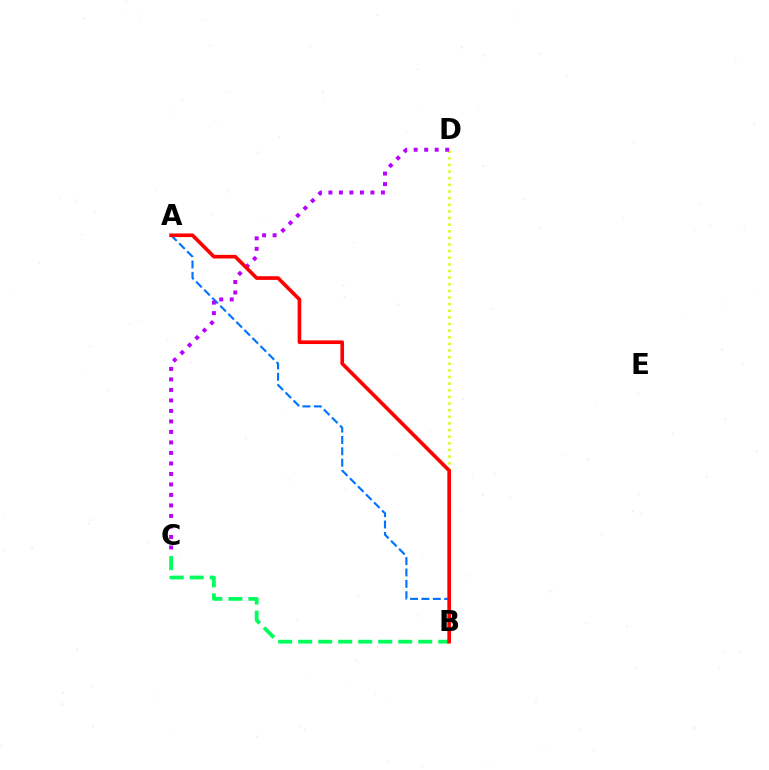{('B', 'D'): [{'color': '#d1ff00', 'line_style': 'dotted', 'thickness': 1.8}], ('A', 'B'): [{'color': '#0074ff', 'line_style': 'dashed', 'thickness': 1.54}, {'color': '#ff0000', 'line_style': 'solid', 'thickness': 2.63}], ('C', 'D'): [{'color': '#b900ff', 'line_style': 'dotted', 'thickness': 2.85}], ('B', 'C'): [{'color': '#00ff5c', 'line_style': 'dashed', 'thickness': 2.72}]}